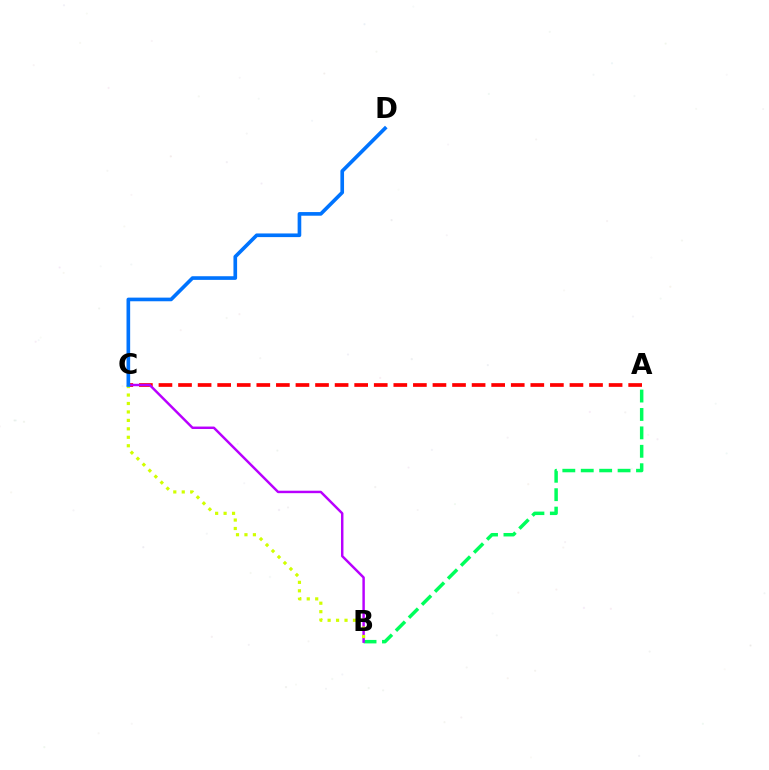{('A', 'B'): [{'color': '#00ff5c', 'line_style': 'dashed', 'thickness': 2.5}], ('A', 'C'): [{'color': '#ff0000', 'line_style': 'dashed', 'thickness': 2.66}], ('B', 'C'): [{'color': '#b900ff', 'line_style': 'solid', 'thickness': 1.77}, {'color': '#d1ff00', 'line_style': 'dotted', 'thickness': 2.3}], ('C', 'D'): [{'color': '#0074ff', 'line_style': 'solid', 'thickness': 2.63}]}